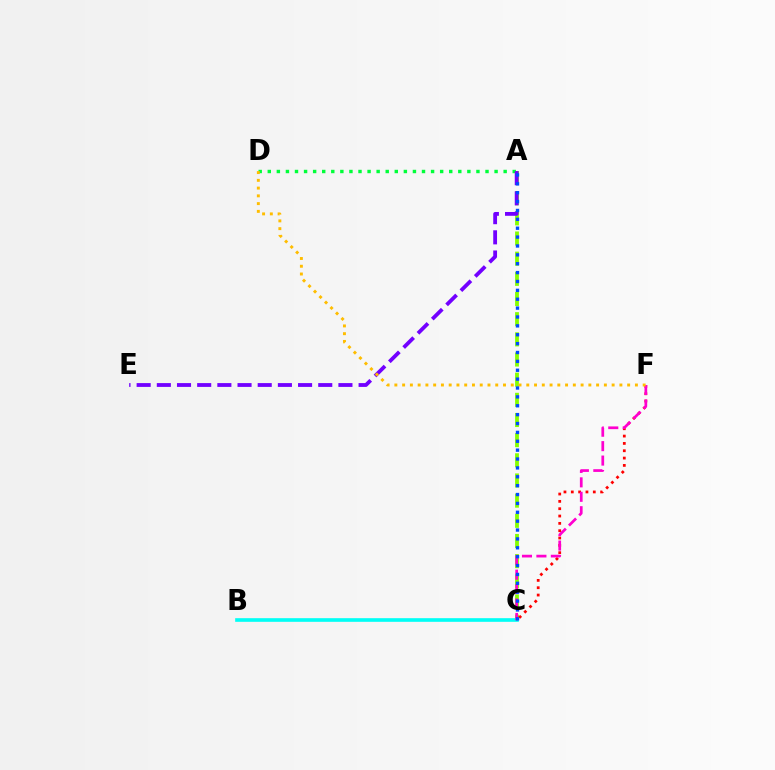{('A', 'D'): [{'color': '#00ff39', 'line_style': 'dotted', 'thickness': 2.46}], ('A', 'C'): [{'color': '#84ff00', 'line_style': 'dashed', 'thickness': 2.74}, {'color': '#004bff', 'line_style': 'dotted', 'thickness': 2.41}], ('C', 'F'): [{'color': '#ff0000', 'line_style': 'dotted', 'thickness': 1.99}, {'color': '#ff00cf', 'line_style': 'dashed', 'thickness': 1.96}], ('B', 'C'): [{'color': '#00fff6', 'line_style': 'solid', 'thickness': 2.62}], ('A', 'E'): [{'color': '#7200ff', 'line_style': 'dashed', 'thickness': 2.74}], ('D', 'F'): [{'color': '#ffbd00', 'line_style': 'dotted', 'thickness': 2.11}]}